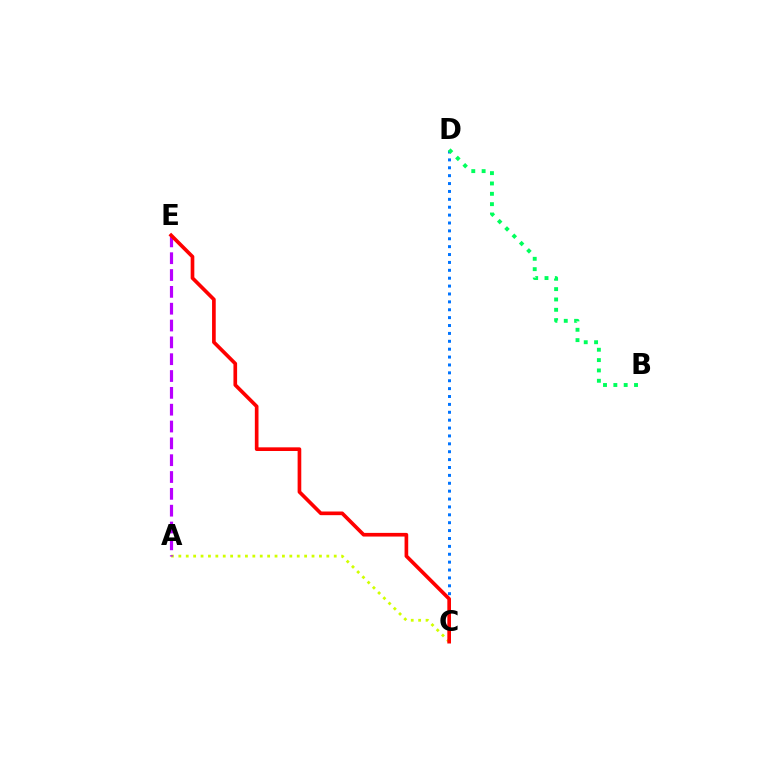{('A', 'C'): [{'color': '#d1ff00', 'line_style': 'dotted', 'thickness': 2.01}], ('C', 'D'): [{'color': '#0074ff', 'line_style': 'dotted', 'thickness': 2.14}], ('B', 'D'): [{'color': '#00ff5c', 'line_style': 'dotted', 'thickness': 2.81}], ('A', 'E'): [{'color': '#b900ff', 'line_style': 'dashed', 'thickness': 2.29}], ('C', 'E'): [{'color': '#ff0000', 'line_style': 'solid', 'thickness': 2.64}]}